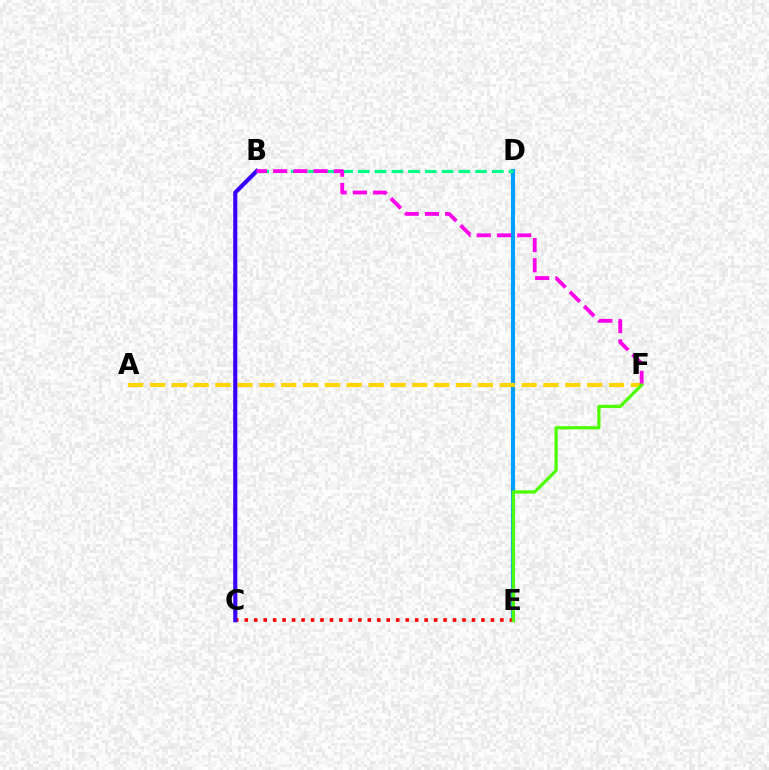{('D', 'E'): [{'color': '#009eff', 'line_style': 'solid', 'thickness': 2.94}], ('A', 'F'): [{'color': '#ffd500', 'line_style': 'dashed', 'thickness': 2.97}], ('C', 'E'): [{'color': '#ff0000', 'line_style': 'dotted', 'thickness': 2.57}], ('B', 'C'): [{'color': '#3700ff', 'line_style': 'solid', 'thickness': 2.97}], ('B', 'D'): [{'color': '#00ff86', 'line_style': 'dashed', 'thickness': 2.27}], ('B', 'F'): [{'color': '#ff00ed', 'line_style': 'dashed', 'thickness': 2.75}], ('E', 'F'): [{'color': '#4fff00', 'line_style': 'solid', 'thickness': 2.34}]}